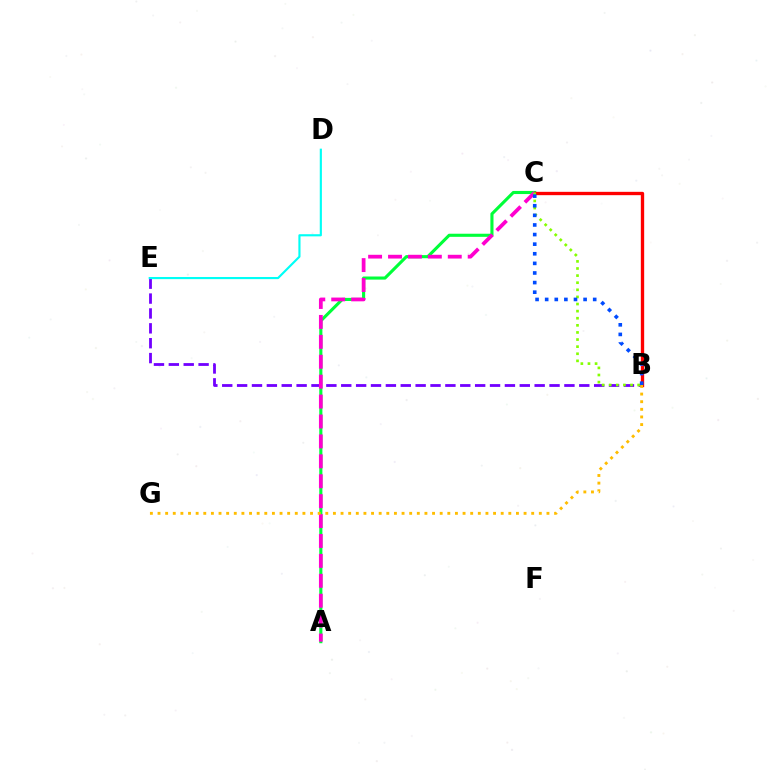{('A', 'C'): [{'color': '#00ff39', 'line_style': 'solid', 'thickness': 2.23}, {'color': '#ff00cf', 'line_style': 'dashed', 'thickness': 2.71}], ('B', 'C'): [{'color': '#ff0000', 'line_style': 'solid', 'thickness': 2.4}, {'color': '#84ff00', 'line_style': 'dotted', 'thickness': 1.93}, {'color': '#004bff', 'line_style': 'dotted', 'thickness': 2.61}], ('B', 'E'): [{'color': '#7200ff', 'line_style': 'dashed', 'thickness': 2.02}], ('B', 'G'): [{'color': '#ffbd00', 'line_style': 'dotted', 'thickness': 2.07}], ('D', 'E'): [{'color': '#00fff6', 'line_style': 'solid', 'thickness': 1.54}]}